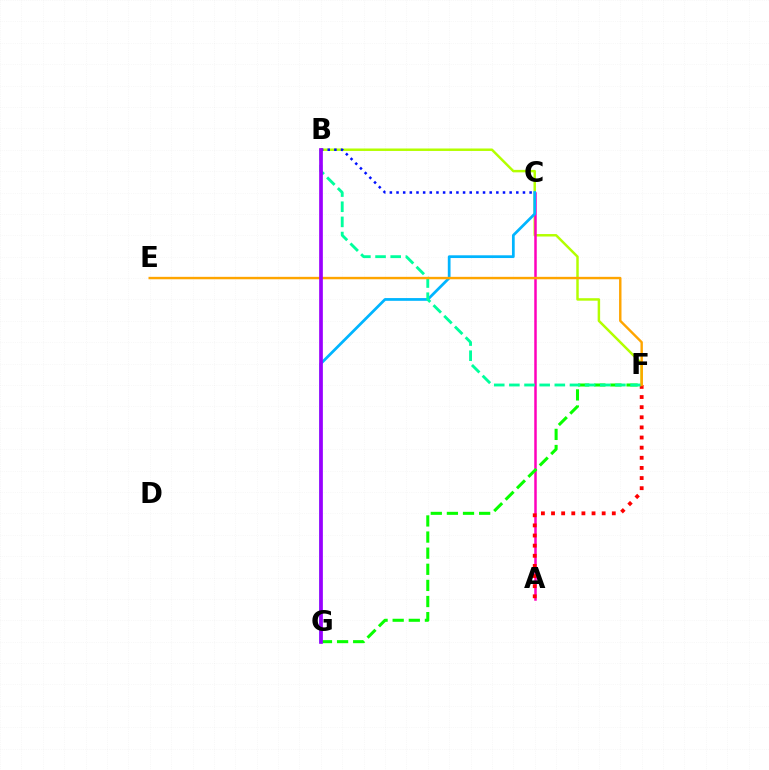{('B', 'F'): [{'color': '#b3ff00', 'line_style': 'solid', 'thickness': 1.78}, {'color': '#00ff9d', 'line_style': 'dashed', 'thickness': 2.06}], ('A', 'C'): [{'color': '#ff00bd', 'line_style': 'solid', 'thickness': 1.8}], ('F', 'G'): [{'color': '#08ff00', 'line_style': 'dashed', 'thickness': 2.19}], ('A', 'F'): [{'color': '#ff0000', 'line_style': 'dotted', 'thickness': 2.75}], ('C', 'G'): [{'color': '#00b5ff', 'line_style': 'solid', 'thickness': 1.97}], ('E', 'F'): [{'color': '#ffa500', 'line_style': 'solid', 'thickness': 1.74}], ('B', 'C'): [{'color': '#0010ff', 'line_style': 'dotted', 'thickness': 1.81}], ('B', 'G'): [{'color': '#9b00ff', 'line_style': 'solid', 'thickness': 2.66}]}